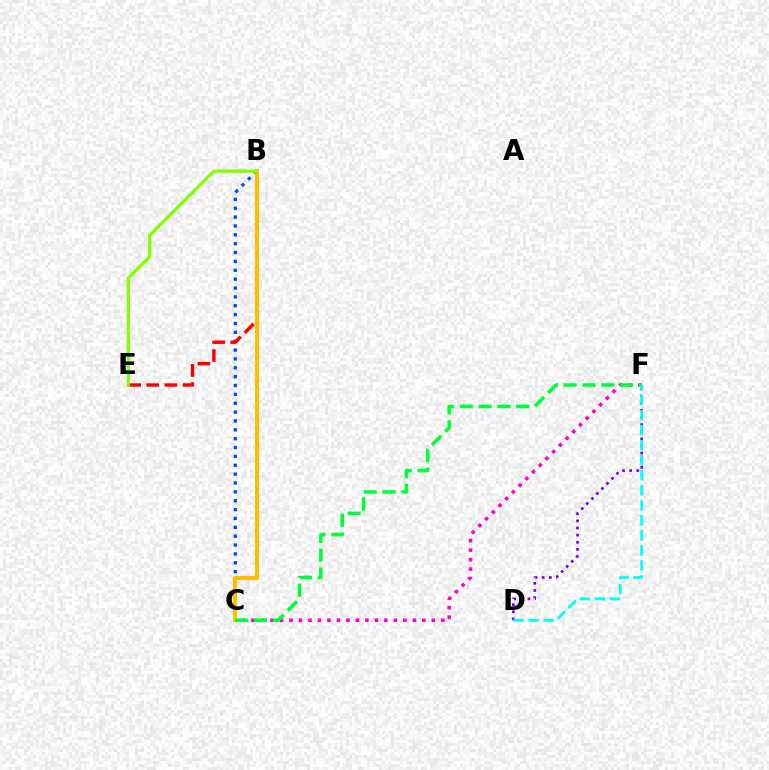{('D', 'F'): [{'color': '#7200ff', 'line_style': 'dotted', 'thickness': 1.94}, {'color': '#00fff6', 'line_style': 'dashed', 'thickness': 2.04}], ('B', 'C'): [{'color': '#004bff', 'line_style': 'dotted', 'thickness': 2.41}, {'color': '#ffbd00', 'line_style': 'solid', 'thickness': 2.93}], ('C', 'F'): [{'color': '#ff00cf', 'line_style': 'dotted', 'thickness': 2.58}, {'color': '#00ff39', 'line_style': 'dashed', 'thickness': 2.55}], ('B', 'E'): [{'color': '#ff0000', 'line_style': 'dashed', 'thickness': 2.46}, {'color': '#84ff00', 'line_style': 'solid', 'thickness': 2.35}]}